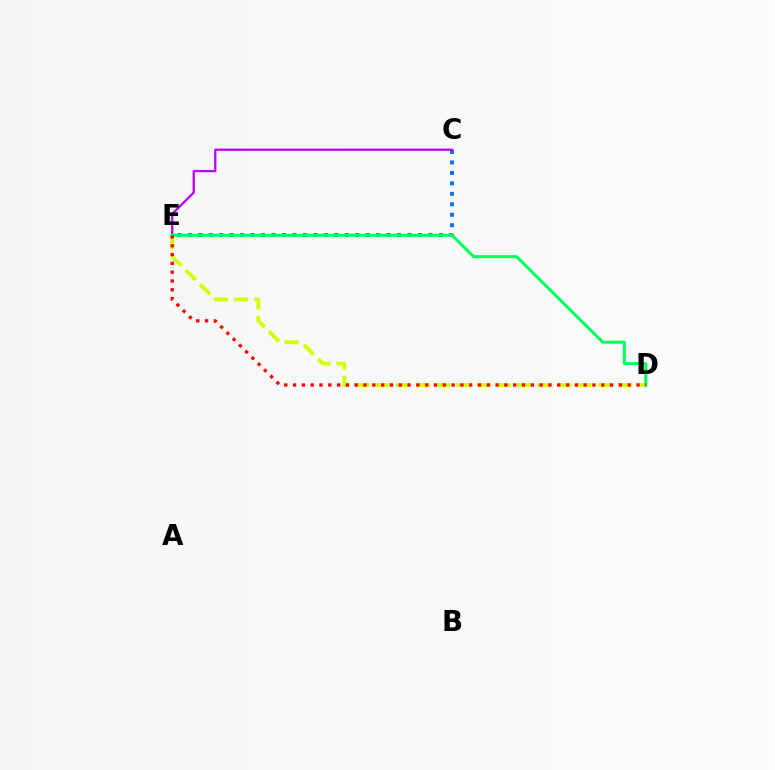{('D', 'E'): [{'color': '#d1ff00', 'line_style': 'dashed', 'thickness': 2.74}, {'color': '#00ff5c', 'line_style': 'solid', 'thickness': 2.18}, {'color': '#ff0000', 'line_style': 'dotted', 'thickness': 2.39}], ('C', 'E'): [{'color': '#0074ff', 'line_style': 'dotted', 'thickness': 2.84}, {'color': '#b900ff', 'line_style': 'solid', 'thickness': 1.65}]}